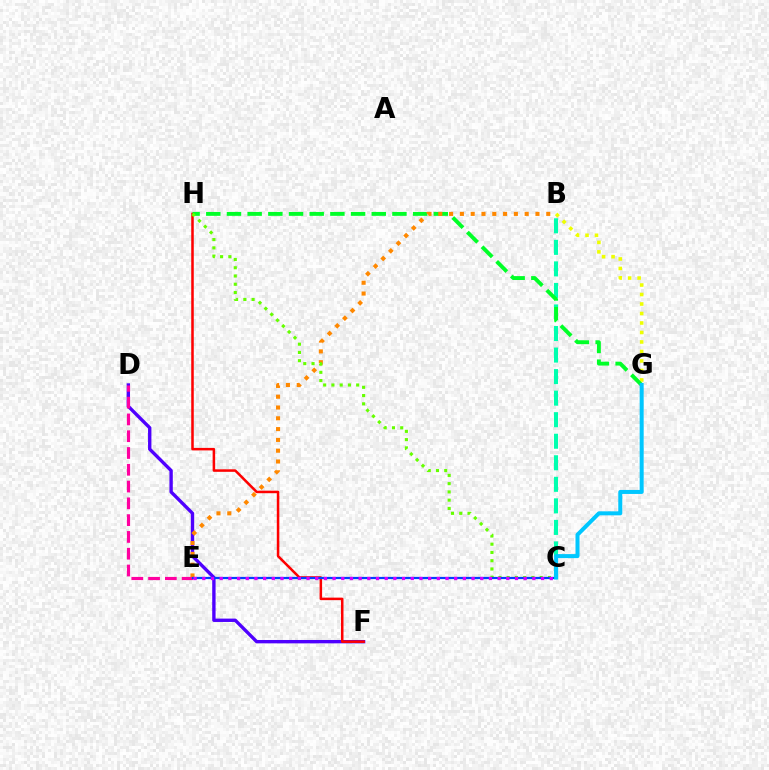{('D', 'F'): [{'color': '#4f00ff', 'line_style': 'solid', 'thickness': 2.42}], ('F', 'H'): [{'color': '#ff0000', 'line_style': 'solid', 'thickness': 1.82}], ('B', 'G'): [{'color': '#eeff00', 'line_style': 'dotted', 'thickness': 2.58}], ('B', 'C'): [{'color': '#00ffaf', 'line_style': 'dashed', 'thickness': 2.93}], ('G', 'H'): [{'color': '#00ff27', 'line_style': 'dashed', 'thickness': 2.81}], ('B', 'E'): [{'color': '#ff8800', 'line_style': 'dotted', 'thickness': 2.93}], ('D', 'E'): [{'color': '#ff00a0', 'line_style': 'dashed', 'thickness': 2.28}], ('C', 'H'): [{'color': '#66ff00', 'line_style': 'dotted', 'thickness': 2.24}], ('C', 'E'): [{'color': '#003fff', 'line_style': 'solid', 'thickness': 1.59}, {'color': '#d600ff', 'line_style': 'dotted', 'thickness': 2.36}], ('C', 'G'): [{'color': '#00c7ff', 'line_style': 'solid', 'thickness': 2.89}]}